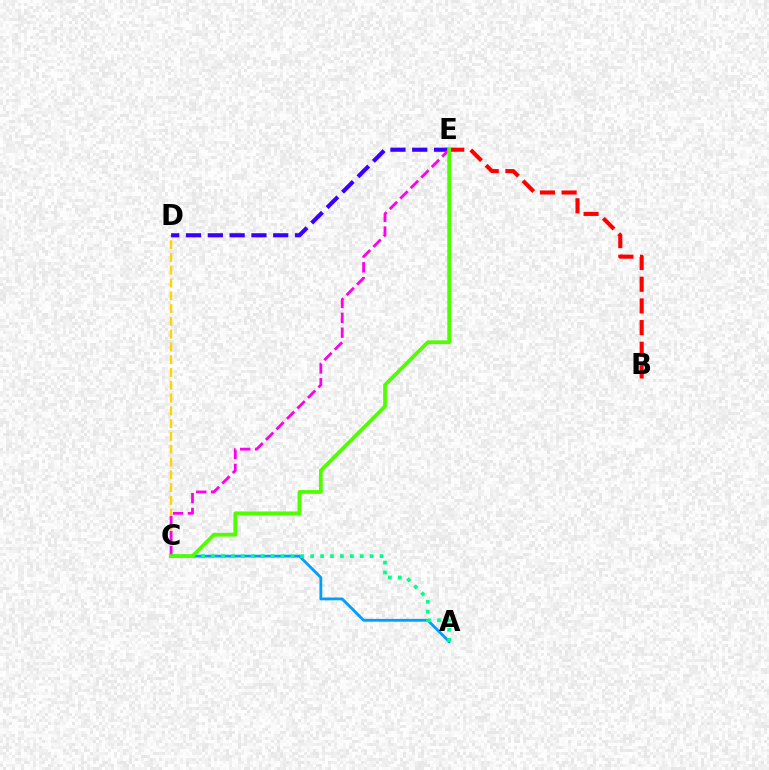{('A', 'C'): [{'color': '#009eff', 'line_style': 'solid', 'thickness': 2.01}, {'color': '#00ff86', 'line_style': 'dotted', 'thickness': 2.69}], ('C', 'D'): [{'color': '#ffd500', 'line_style': 'dashed', 'thickness': 1.74}], ('B', 'E'): [{'color': '#ff0000', 'line_style': 'dashed', 'thickness': 2.95}], ('D', 'E'): [{'color': '#3700ff', 'line_style': 'dashed', 'thickness': 2.96}], ('C', 'E'): [{'color': '#ff00ed', 'line_style': 'dashed', 'thickness': 2.02}, {'color': '#4fff00', 'line_style': 'solid', 'thickness': 2.7}]}